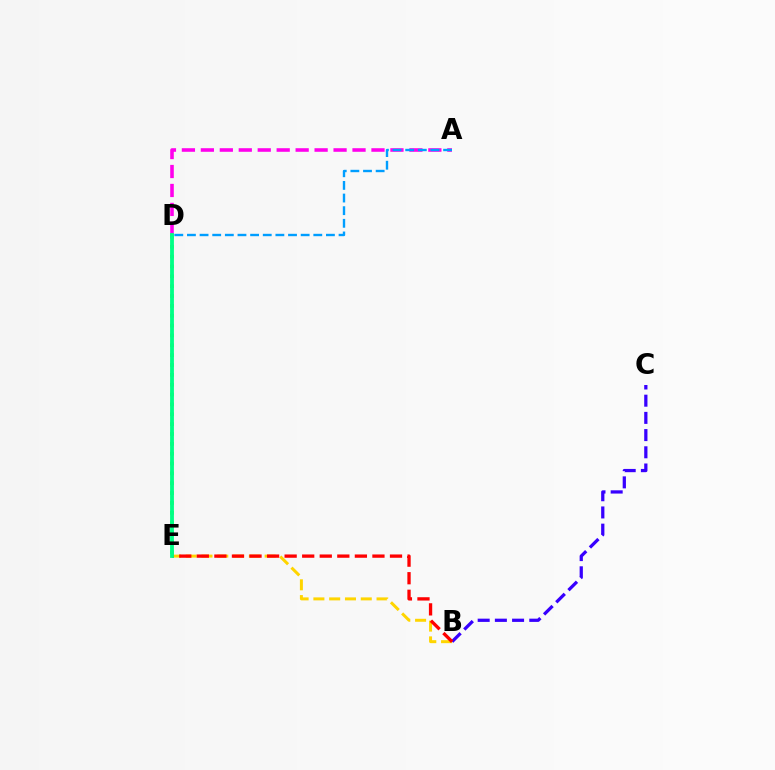{('B', 'C'): [{'color': '#3700ff', 'line_style': 'dashed', 'thickness': 2.34}], ('A', 'D'): [{'color': '#ff00ed', 'line_style': 'dashed', 'thickness': 2.58}, {'color': '#009eff', 'line_style': 'dashed', 'thickness': 1.72}], ('D', 'E'): [{'color': '#4fff00', 'line_style': 'dotted', 'thickness': 2.68}, {'color': '#00ff86', 'line_style': 'solid', 'thickness': 2.75}], ('B', 'E'): [{'color': '#ffd500', 'line_style': 'dashed', 'thickness': 2.14}, {'color': '#ff0000', 'line_style': 'dashed', 'thickness': 2.39}]}